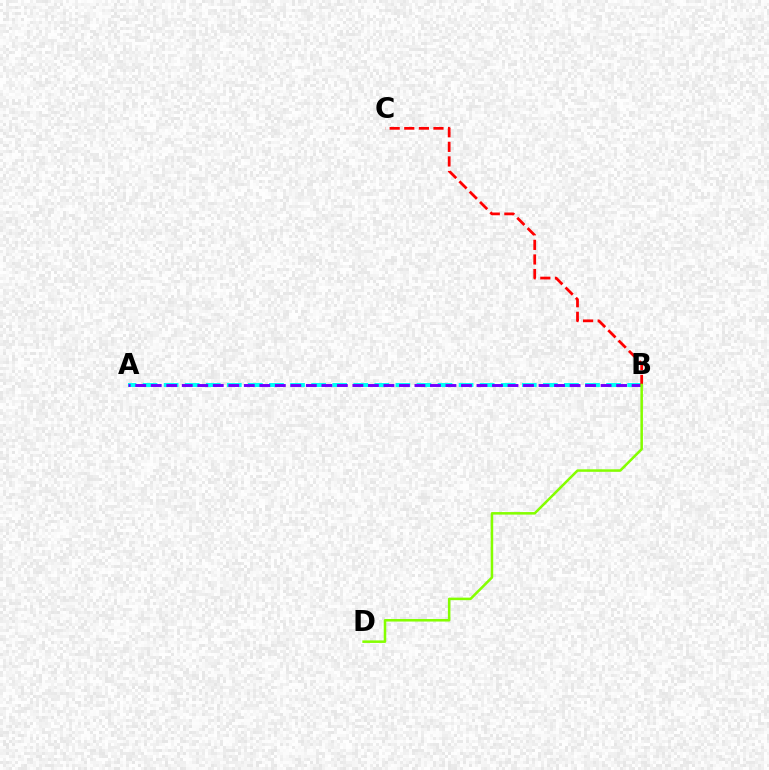{('A', 'B'): [{'color': '#00fff6', 'line_style': 'dashed', 'thickness': 2.86}, {'color': '#7200ff', 'line_style': 'dashed', 'thickness': 2.11}], ('B', 'C'): [{'color': '#ff0000', 'line_style': 'dashed', 'thickness': 1.98}], ('B', 'D'): [{'color': '#84ff00', 'line_style': 'solid', 'thickness': 1.82}]}